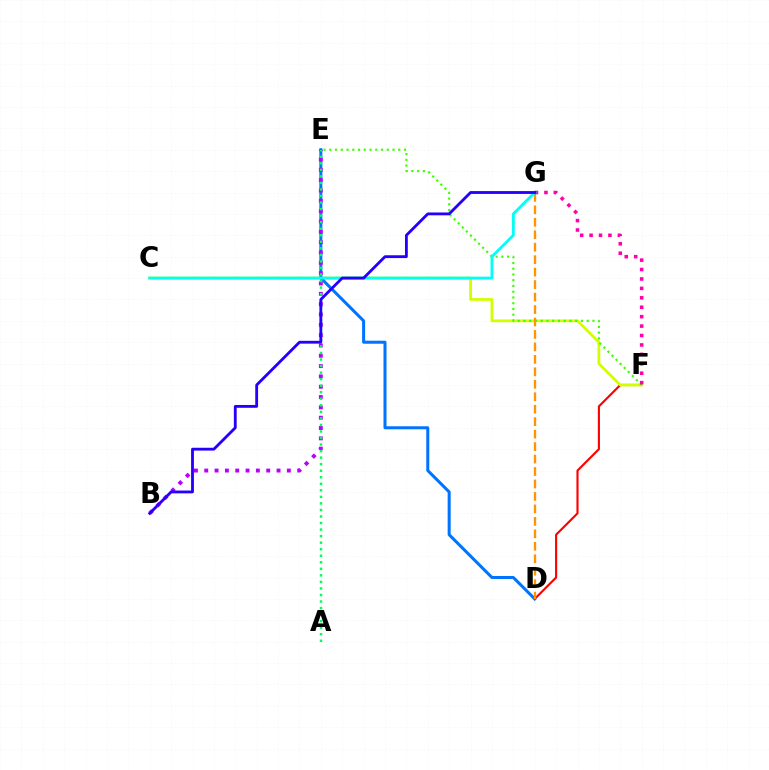{('D', 'F'): [{'color': '#ff0000', 'line_style': 'solid', 'thickness': 1.54}], ('C', 'F'): [{'color': '#d1ff00', 'line_style': 'solid', 'thickness': 1.98}], ('E', 'F'): [{'color': '#3dff00', 'line_style': 'dotted', 'thickness': 1.56}], ('D', 'E'): [{'color': '#0074ff', 'line_style': 'solid', 'thickness': 2.18}], ('D', 'G'): [{'color': '#ff9400', 'line_style': 'dashed', 'thickness': 1.69}], ('B', 'E'): [{'color': '#b900ff', 'line_style': 'dotted', 'thickness': 2.81}], ('F', 'G'): [{'color': '#ff00ac', 'line_style': 'dotted', 'thickness': 2.56}], ('A', 'E'): [{'color': '#00ff5c', 'line_style': 'dotted', 'thickness': 1.78}], ('C', 'G'): [{'color': '#00fff6', 'line_style': 'solid', 'thickness': 2.04}], ('B', 'G'): [{'color': '#2500ff', 'line_style': 'solid', 'thickness': 2.04}]}